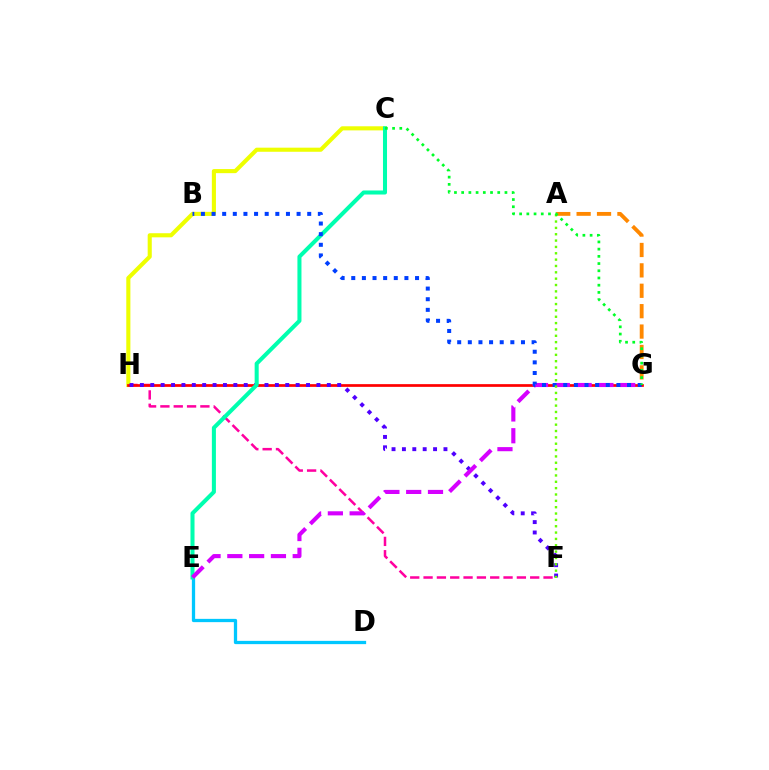{('F', 'H'): [{'color': '#ff00a0', 'line_style': 'dashed', 'thickness': 1.81}, {'color': '#4f00ff', 'line_style': 'dotted', 'thickness': 2.82}], ('D', 'E'): [{'color': '#00c7ff', 'line_style': 'solid', 'thickness': 2.36}], ('C', 'H'): [{'color': '#eeff00', 'line_style': 'solid', 'thickness': 2.95}], ('G', 'H'): [{'color': '#ff0000', 'line_style': 'solid', 'thickness': 1.96}], ('C', 'E'): [{'color': '#00ffaf', 'line_style': 'solid', 'thickness': 2.91}], ('E', 'G'): [{'color': '#d600ff', 'line_style': 'dashed', 'thickness': 2.96}], ('A', 'G'): [{'color': '#ff8800', 'line_style': 'dashed', 'thickness': 2.77}], ('B', 'G'): [{'color': '#003fff', 'line_style': 'dotted', 'thickness': 2.89}], ('A', 'F'): [{'color': '#66ff00', 'line_style': 'dotted', 'thickness': 1.72}], ('C', 'G'): [{'color': '#00ff27', 'line_style': 'dotted', 'thickness': 1.96}]}